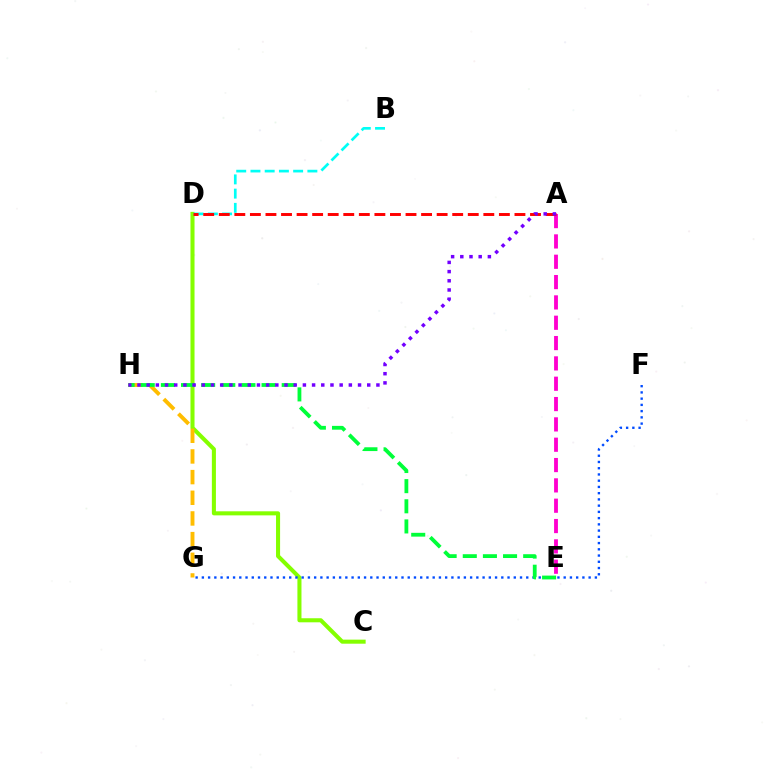{('C', 'D'): [{'color': '#84ff00', 'line_style': 'solid', 'thickness': 2.92}], ('F', 'G'): [{'color': '#004bff', 'line_style': 'dotted', 'thickness': 1.69}], ('B', 'D'): [{'color': '#00fff6', 'line_style': 'dashed', 'thickness': 1.93}], ('A', 'E'): [{'color': '#ff00cf', 'line_style': 'dashed', 'thickness': 2.76}], ('A', 'D'): [{'color': '#ff0000', 'line_style': 'dashed', 'thickness': 2.11}], ('G', 'H'): [{'color': '#ffbd00', 'line_style': 'dashed', 'thickness': 2.81}], ('E', 'H'): [{'color': '#00ff39', 'line_style': 'dashed', 'thickness': 2.74}], ('A', 'H'): [{'color': '#7200ff', 'line_style': 'dotted', 'thickness': 2.5}]}